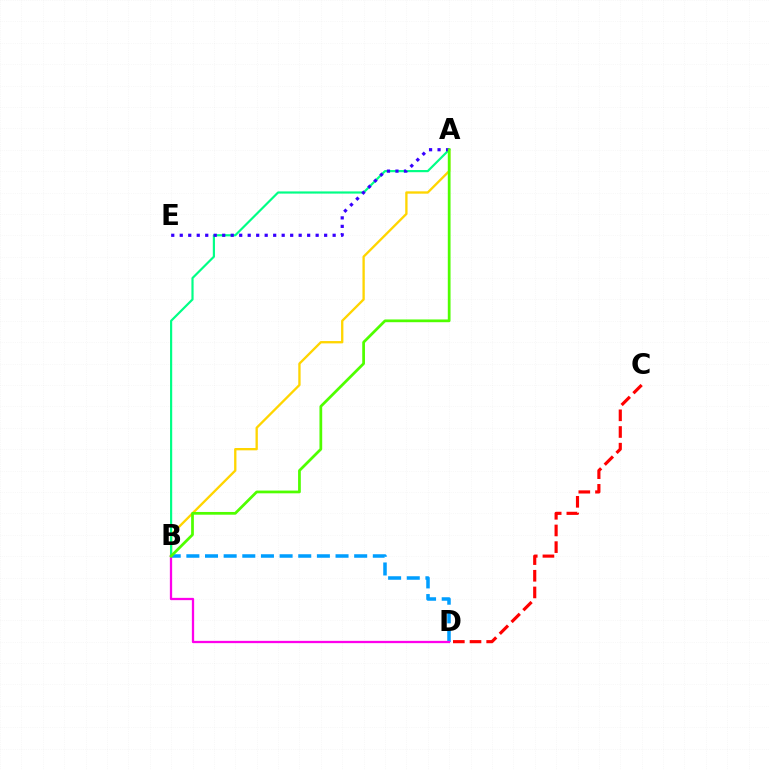{('A', 'B'): [{'color': '#ffd500', 'line_style': 'solid', 'thickness': 1.68}, {'color': '#00ff86', 'line_style': 'solid', 'thickness': 1.57}, {'color': '#4fff00', 'line_style': 'solid', 'thickness': 1.97}], ('B', 'D'): [{'color': '#009eff', 'line_style': 'dashed', 'thickness': 2.53}, {'color': '#ff00ed', 'line_style': 'solid', 'thickness': 1.64}], ('A', 'E'): [{'color': '#3700ff', 'line_style': 'dotted', 'thickness': 2.31}], ('C', 'D'): [{'color': '#ff0000', 'line_style': 'dashed', 'thickness': 2.27}]}